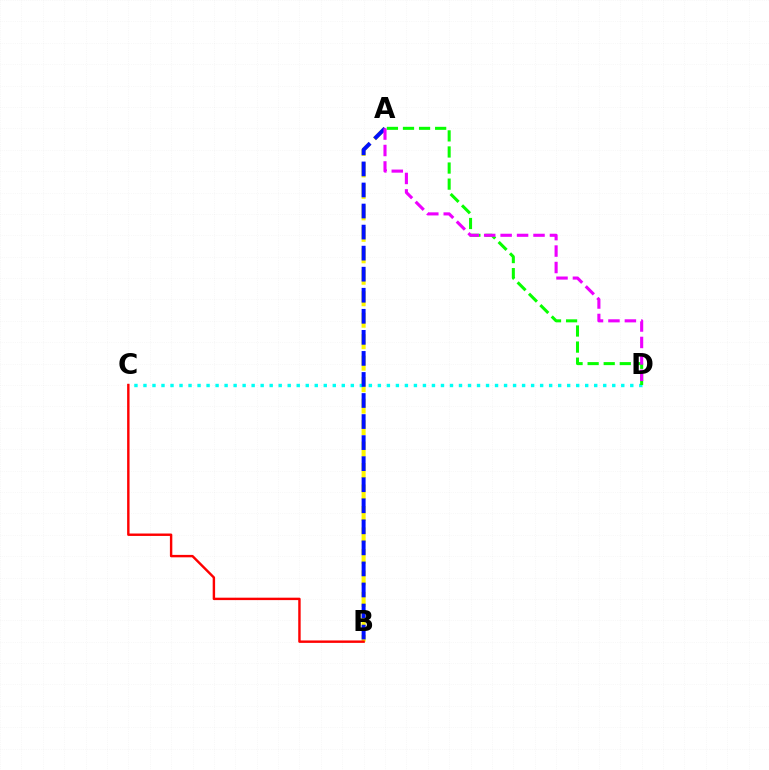{('A', 'B'): [{'color': '#fcf500', 'line_style': 'dashed', 'thickness': 2.92}, {'color': '#0010ff', 'line_style': 'dashed', 'thickness': 2.86}], ('C', 'D'): [{'color': '#00fff6', 'line_style': 'dotted', 'thickness': 2.45}], ('A', 'D'): [{'color': '#08ff00', 'line_style': 'dashed', 'thickness': 2.18}, {'color': '#ee00ff', 'line_style': 'dashed', 'thickness': 2.23}], ('B', 'C'): [{'color': '#ff0000', 'line_style': 'solid', 'thickness': 1.74}]}